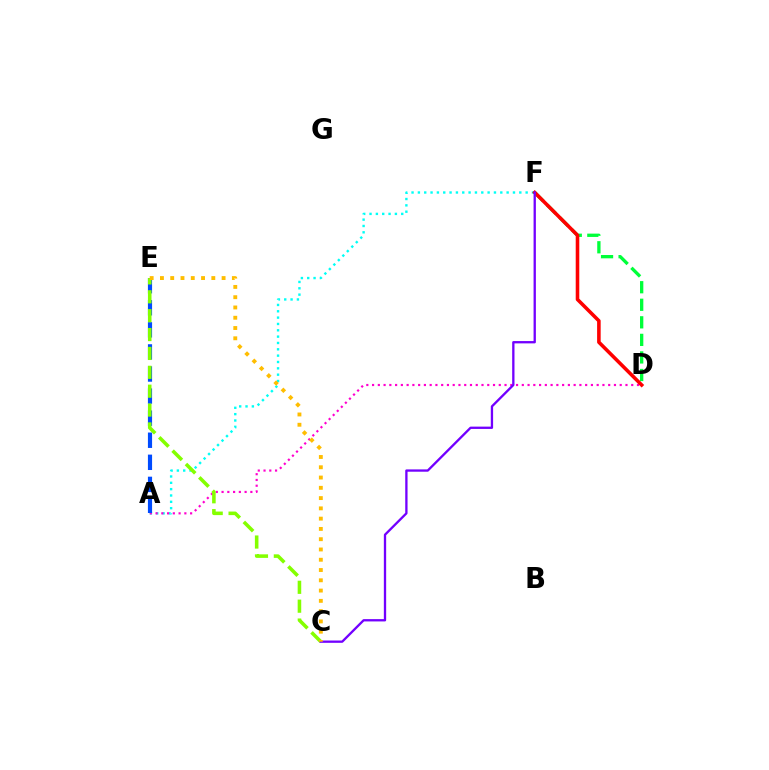{('A', 'F'): [{'color': '#00fff6', 'line_style': 'dotted', 'thickness': 1.72}], ('A', 'D'): [{'color': '#ff00cf', 'line_style': 'dotted', 'thickness': 1.56}], ('A', 'E'): [{'color': '#004bff', 'line_style': 'dashed', 'thickness': 3.0}], ('D', 'F'): [{'color': '#00ff39', 'line_style': 'dashed', 'thickness': 2.38}, {'color': '#ff0000', 'line_style': 'solid', 'thickness': 2.57}], ('C', 'E'): [{'color': '#84ff00', 'line_style': 'dashed', 'thickness': 2.56}, {'color': '#ffbd00', 'line_style': 'dotted', 'thickness': 2.79}], ('C', 'F'): [{'color': '#7200ff', 'line_style': 'solid', 'thickness': 1.67}]}